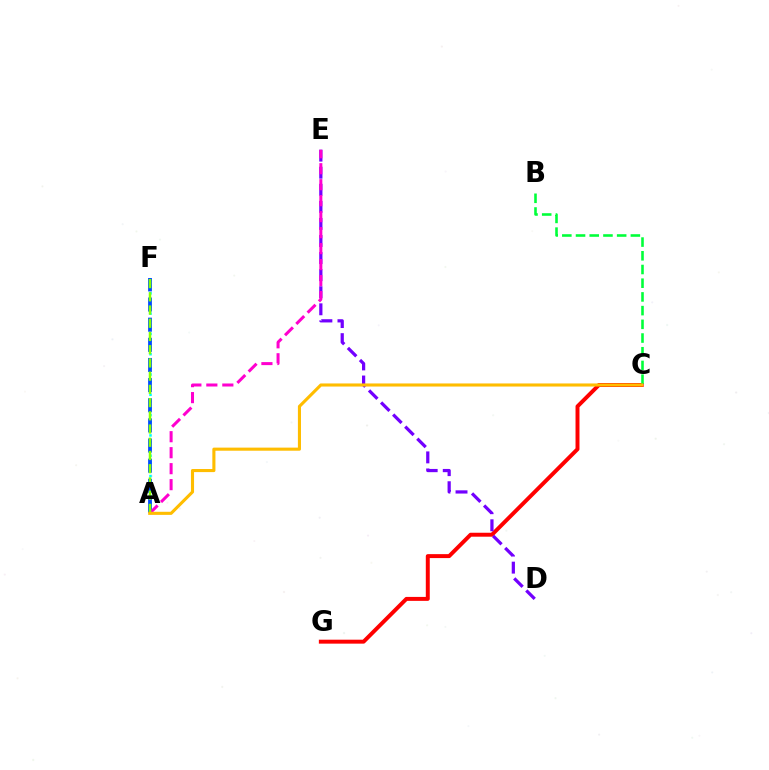{('A', 'F'): [{'color': '#00fff6', 'line_style': 'dotted', 'thickness': 1.84}, {'color': '#004bff', 'line_style': 'dashed', 'thickness': 2.74}, {'color': '#84ff00', 'line_style': 'dashed', 'thickness': 1.8}], ('C', 'G'): [{'color': '#ff0000', 'line_style': 'solid', 'thickness': 2.85}], ('D', 'E'): [{'color': '#7200ff', 'line_style': 'dashed', 'thickness': 2.32}], ('A', 'E'): [{'color': '#ff00cf', 'line_style': 'dashed', 'thickness': 2.17}], ('B', 'C'): [{'color': '#00ff39', 'line_style': 'dashed', 'thickness': 1.86}], ('A', 'C'): [{'color': '#ffbd00', 'line_style': 'solid', 'thickness': 2.23}]}